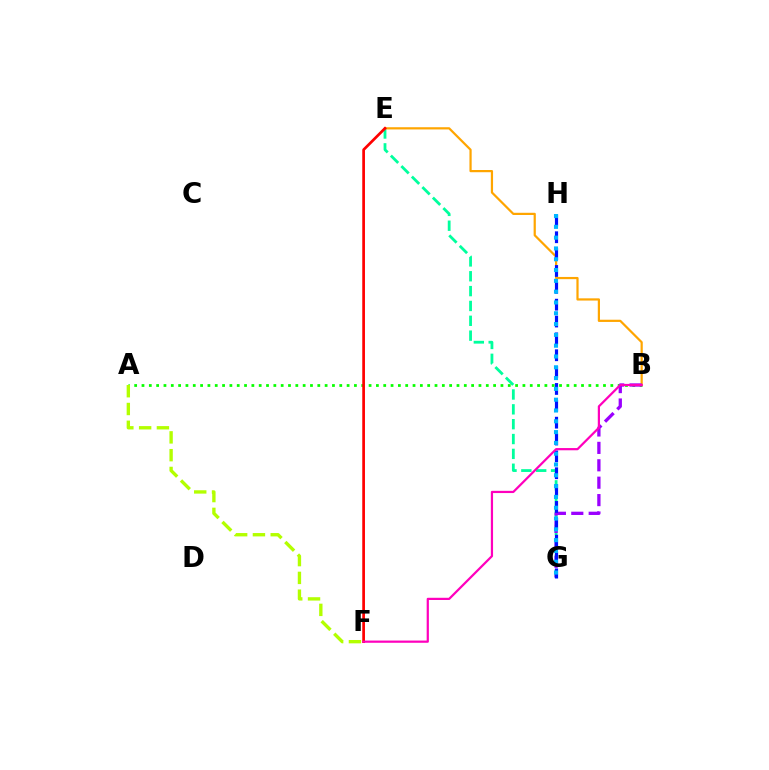{('E', 'G'): [{'color': '#00ff9d', 'line_style': 'dashed', 'thickness': 2.02}], ('A', 'B'): [{'color': '#08ff00', 'line_style': 'dotted', 'thickness': 1.99}], ('B', 'E'): [{'color': '#ffa500', 'line_style': 'solid', 'thickness': 1.6}], ('B', 'G'): [{'color': '#9b00ff', 'line_style': 'dashed', 'thickness': 2.37}], ('G', 'H'): [{'color': '#0010ff', 'line_style': 'dashed', 'thickness': 2.29}, {'color': '#00b5ff', 'line_style': 'dotted', 'thickness': 2.94}], ('E', 'F'): [{'color': '#ff0000', 'line_style': 'solid', 'thickness': 1.95}], ('A', 'F'): [{'color': '#b3ff00', 'line_style': 'dashed', 'thickness': 2.42}], ('B', 'F'): [{'color': '#ff00bd', 'line_style': 'solid', 'thickness': 1.6}]}